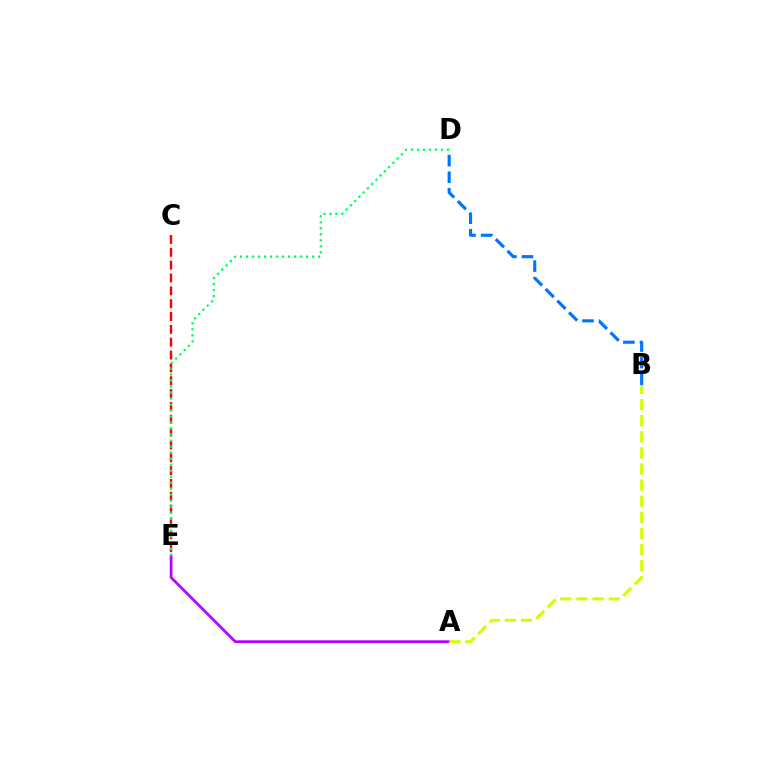{('B', 'D'): [{'color': '#0074ff', 'line_style': 'dashed', 'thickness': 2.25}], ('A', 'E'): [{'color': '#b900ff', 'line_style': 'solid', 'thickness': 1.97}], ('A', 'B'): [{'color': '#d1ff00', 'line_style': 'dashed', 'thickness': 2.19}], ('C', 'E'): [{'color': '#ff0000', 'line_style': 'dashed', 'thickness': 1.74}], ('D', 'E'): [{'color': '#00ff5c', 'line_style': 'dotted', 'thickness': 1.63}]}